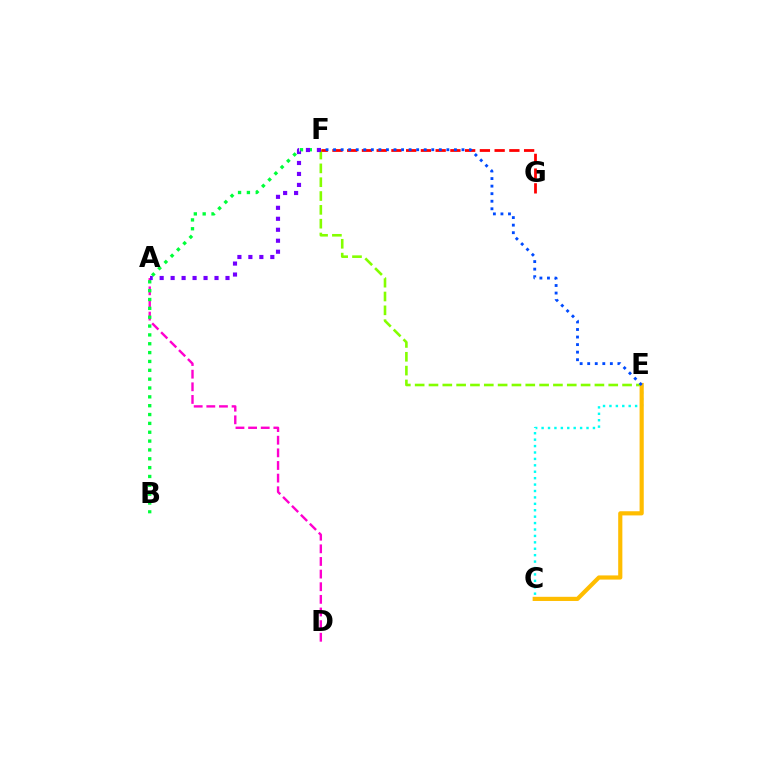{('A', 'D'): [{'color': '#ff00cf', 'line_style': 'dashed', 'thickness': 1.72}], ('C', 'E'): [{'color': '#00fff6', 'line_style': 'dotted', 'thickness': 1.74}, {'color': '#ffbd00', 'line_style': 'solid', 'thickness': 3.0}], ('B', 'F'): [{'color': '#00ff39', 'line_style': 'dotted', 'thickness': 2.4}], ('E', 'F'): [{'color': '#84ff00', 'line_style': 'dashed', 'thickness': 1.88}, {'color': '#004bff', 'line_style': 'dotted', 'thickness': 2.05}], ('A', 'F'): [{'color': '#7200ff', 'line_style': 'dotted', 'thickness': 2.98}], ('F', 'G'): [{'color': '#ff0000', 'line_style': 'dashed', 'thickness': 2.0}]}